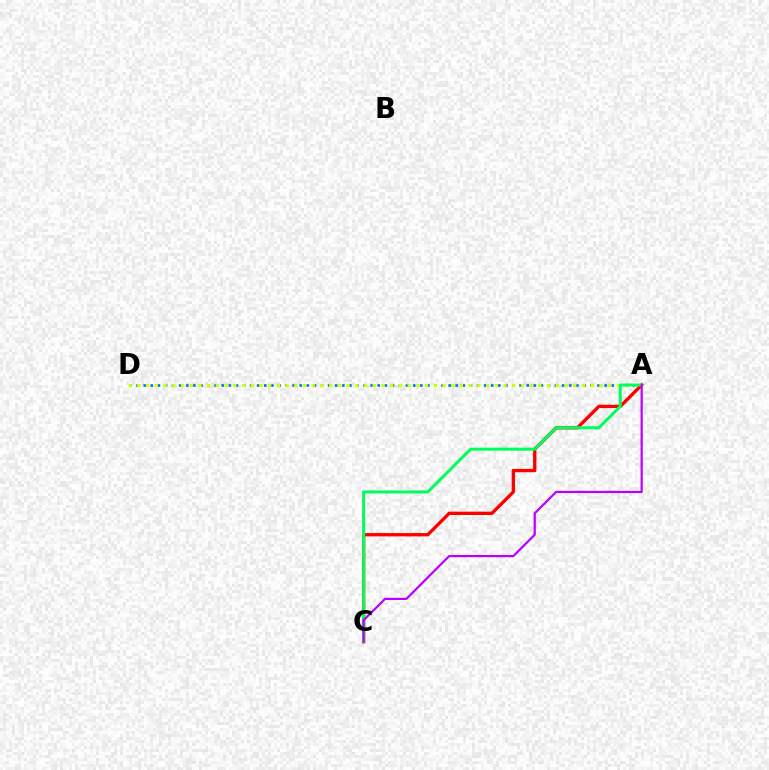{('A', 'D'): [{'color': '#0074ff', 'line_style': 'dotted', 'thickness': 1.93}, {'color': '#d1ff00', 'line_style': 'dotted', 'thickness': 2.37}], ('A', 'C'): [{'color': '#ff0000', 'line_style': 'solid', 'thickness': 2.4}, {'color': '#00ff5c', 'line_style': 'solid', 'thickness': 2.17}, {'color': '#b900ff', 'line_style': 'solid', 'thickness': 1.58}]}